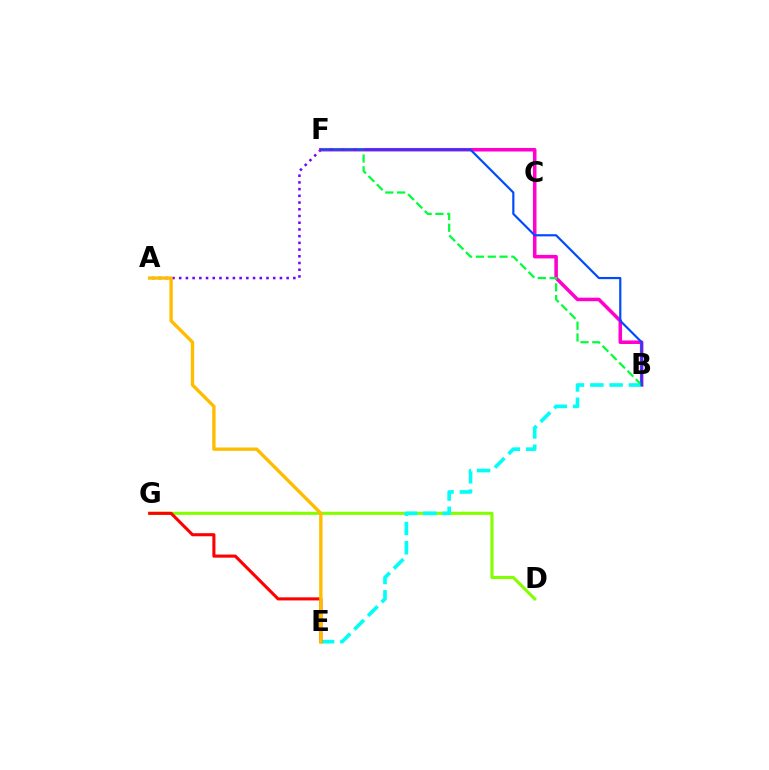{('D', 'G'): [{'color': '#84ff00', 'line_style': 'solid', 'thickness': 2.24}], ('A', 'F'): [{'color': '#7200ff', 'line_style': 'dotted', 'thickness': 1.82}], ('B', 'F'): [{'color': '#ff00cf', 'line_style': 'solid', 'thickness': 2.55}, {'color': '#00ff39', 'line_style': 'dashed', 'thickness': 1.6}, {'color': '#004bff', 'line_style': 'solid', 'thickness': 1.57}], ('B', 'E'): [{'color': '#00fff6', 'line_style': 'dashed', 'thickness': 2.62}], ('E', 'G'): [{'color': '#ff0000', 'line_style': 'solid', 'thickness': 2.22}], ('A', 'E'): [{'color': '#ffbd00', 'line_style': 'solid', 'thickness': 2.42}]}